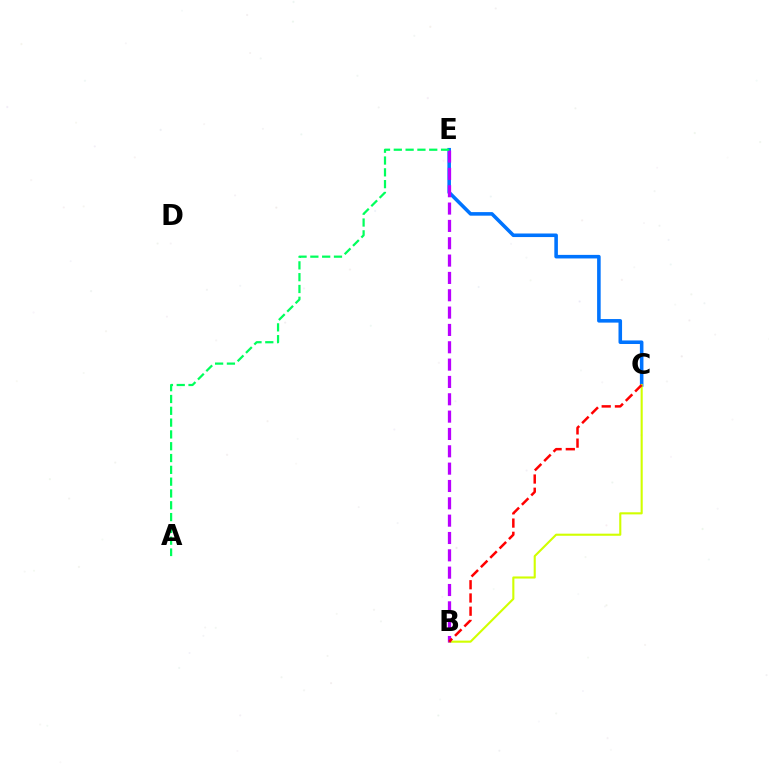{('C', 'E'): [{'color': '#0074ff', 'line_style': 'solid', 'thickness': 2.57}], ('B', 'C'): [{'color': '#d1ff00', 'line_style': 'solid', 'thickness': 1.52}, {'color': '#ff0000', 'line_style': 'dashed', 'thickness': 1.8}], ('B', 'E'): [{'color': '#b900ff', 'line_style': 'dashed', 'thickness': 2.36}], ('A', 'E'): [{'color': '#00ff5c', 'line_style': 'dashed', 'thickness': 1.6}]}